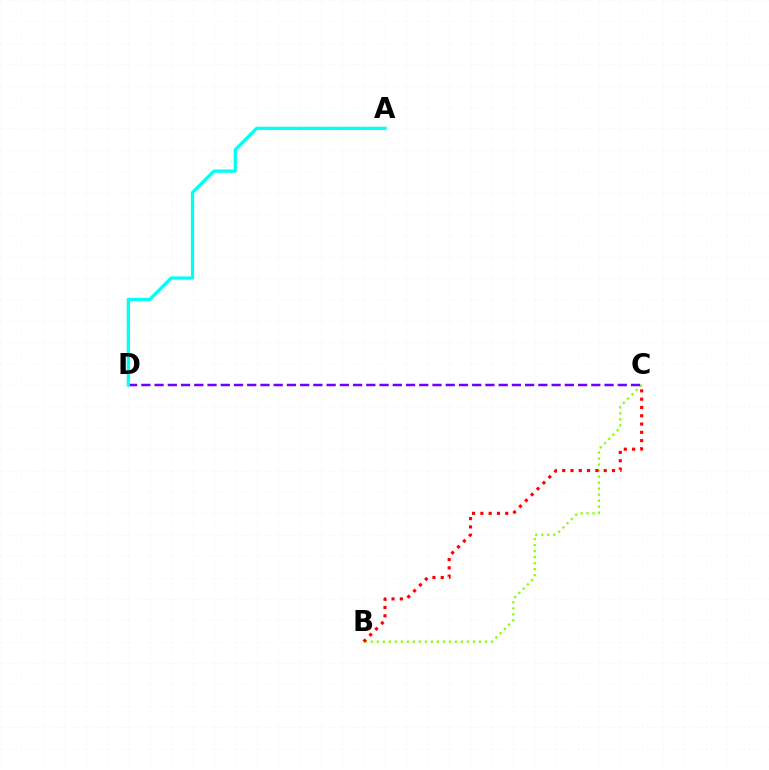{('B', 'C'): [{'color': '#84ff00', 'line_style': 'dotted', 'thickness': 1.63}, {'color': '#ff0000', 'line_style': 'dotted', 'thickness': 2.25}], ('C', 'D'): [{'color': '#7200ff', 'line_style': 'dashed', 'thickness': 1.8}], ('A', 'D'): [{'color': '#00fff6', 'line_style': 'solid', 'thickness': 2.34}]}